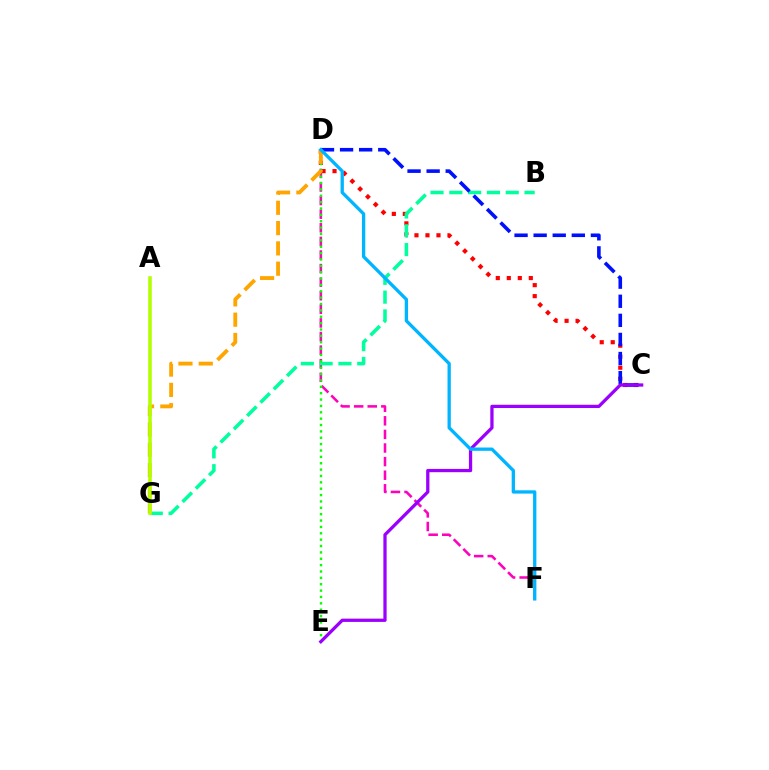{('D', 'F'): [{'color': '#ff00bd', 'line_style': 'dashed', 'thickness': 1.85}, {'color': '#00b5ff', 'line_style': 'solid', 'thickness': 2.38}], ('C', 'D'): [{'color': '#ff0000', 'line_style': 'dotted', 'thickness': 2.99}, {'color': '#0010ff', 'line_style': 'dashed', 'thickness': 2.59}], ('B', 'G'): [{'color': '#00ff9d', 'line_style': 'dashed', 'thickness': 2.55}], ('D', 'E'): [{'color': '#08ff00', 'line_style': 'dotted', 'thickness': 1.73}], ('D', 'G'): [{'color': '#ffa500', 'line_style': 'dashed', 'thickness': 2.76}], ('C', 'E'): [{'color': '#9b00ff', 'line_style': 'solid', 'thickness': 2.35}], ('A', 'G'): [{'color': '#b3ff00', 'line_style': 'solid', 'thickness': 2.57}]}